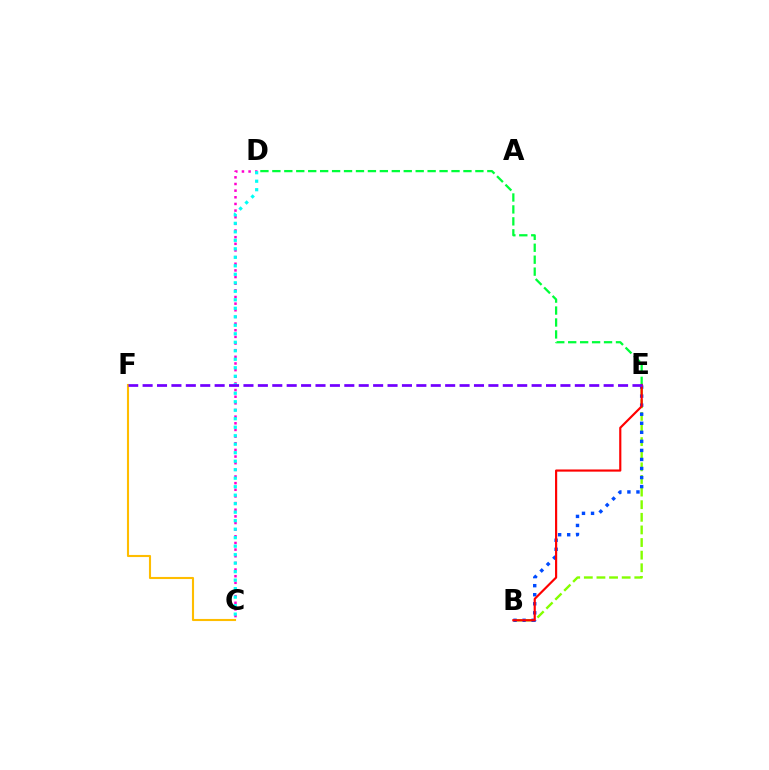{('C', 'D'): [{'color': '#ff00cf', 'line_style': 'dotted', 'thickness': 1.81}, {'color': '#00fff6', 'line_style': 'dotted', 'thickness': 2.31}], ('B', 'E'): [{'color': '#84ff00', 'line_style': 'dashed', 'thickness': 1.71}, {'color': '#004bff', 'line_style': 'dotted', 'thickness': 2.46}, {'color': '#ff0000', 'line_style': 'solid', 'thickness': 1.56}], ('C', 'F'): [{'color': '#ffbd00', 'line_style': 'solid', 'thickness': 1.52}], ('D', 'E'): [{'color': '#00ff39', 'line_style': 'dashed', 'thickness': 1.62}], ('E', 'F'): [{'color': '#7200ff', 'line_style': 'dashed', 'thickness': 1.96}]}